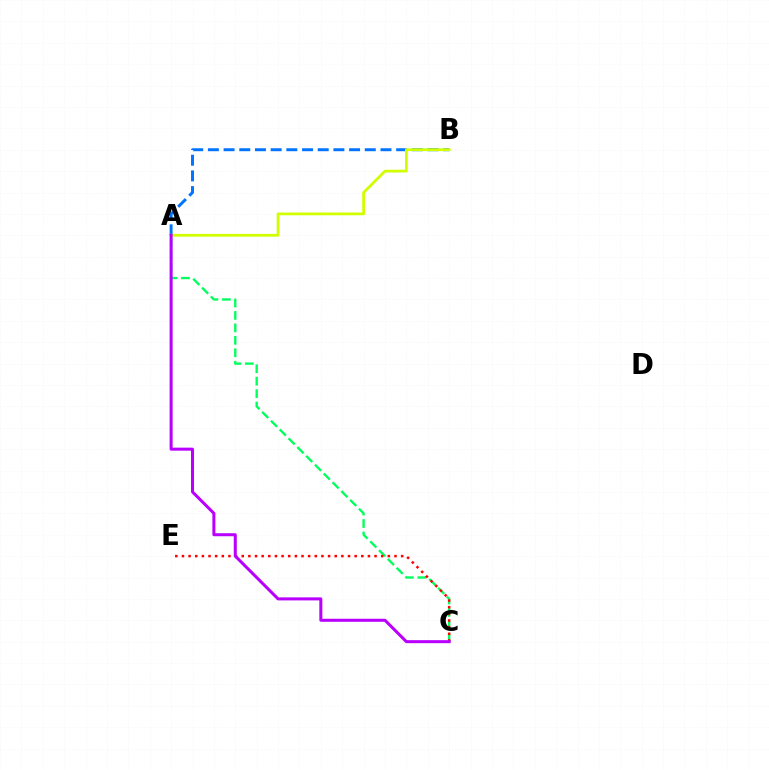{('A', 'C'): [{'color': '#00ff5c', 'line_style': 'dashed', 'thickness': 1.69}, {'color': '#b900ff', 'line_style': 'solid', 'thickness': 2.18}], ('A', 'B'): [{'color': '#0074ff', 'line_style': 'dashed', 'thickness': 2.13}, {'color': '#d1ff00', 'line_style': 'solid', 'thickness': 2.0}], ('C', 'E'): [{'color': '#ff0000', 'line_style': 'dotted', 'thickness': 1.8}]}